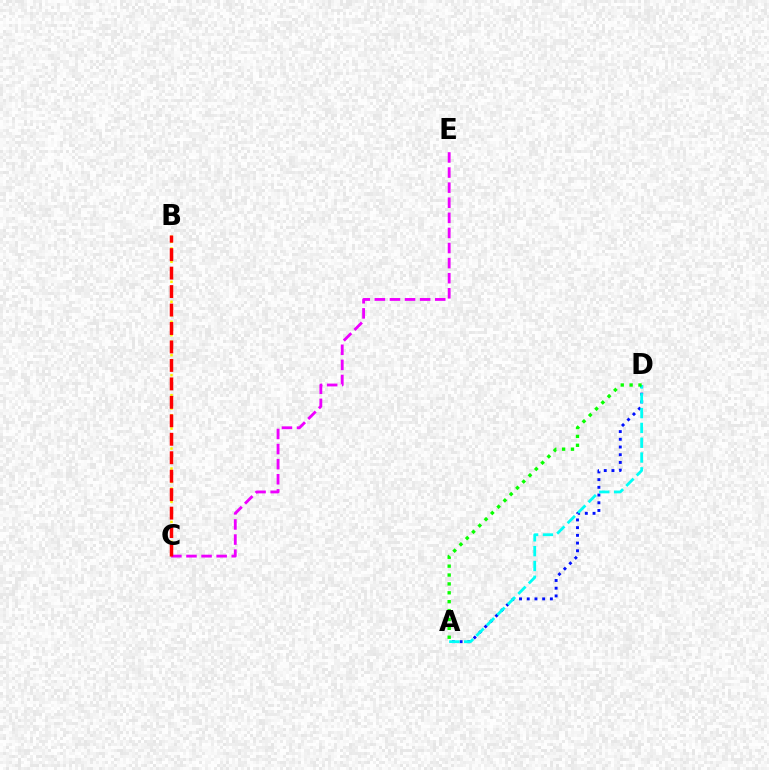{('A', 'D'): [{'color': '#0010ff', 'line_style': 'dotted', 'thickness': 2.1}, {'color': '#00fff6', 'line_style': 'dashed', 'thickness': 2.01}, {'color': '#08ff00', 'line_style': 'dotted', 'thickness': 2.41}], ('B', 'C'): [{'color': '#fcf500', 'line_style': 'dotted', 'thickness': 1.81}, {'color': '#ff0000', 'line_style': 'dashed', 'thickness': 2.51}], ('C', 'E'): [{'color': '#ee00ff', 'line_style': 'dashed', 'thickness': 2.05}]}